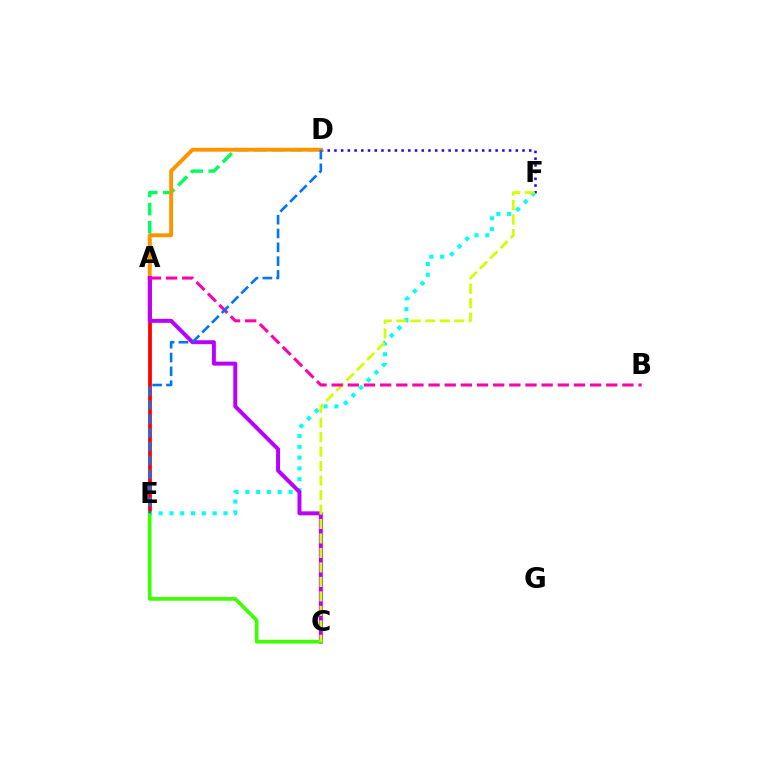{('D', 'F'): [{'color': '#2500ff', 'line_style': 'dotted', 'thickness': 1.82}], ('A', 'E'): [{'color': '#ff0000', 'line_style': 'solid', 'thickness': 2.7}], ('A', 'D'): [{'color': '#00ff5c', 'line_style': 'dashed', 'thickness': 2.46}, {'color': '#ff9400', 'line_style': 'solid', 'thickness': 2.81}], ('E', 'F'): [{'color': '#00fff6', 'line_style': 'dotted', 'thickness': 2.94}], ('A', 'C'): [{'color': '#b900ff', 'line_style': 'solid', 'thickness': 2.85}], ('C', 'E'): [{'color': '#3dff00', 'line_style': 'solid', 'thickness': 2.64}], ('C', 'F'): [{'color': '#d1ff00', 'line_style': 'dashed', 'thickness': 1.97}], ('A', 'B'): [{'color': '#ff00ac', 'line_style': 'dashed', 'thickness': 2.19}], ('D', 'E'): [{'color': '#0074ff', 'line_style': 'dashed', 'thickness': 1.88}]}